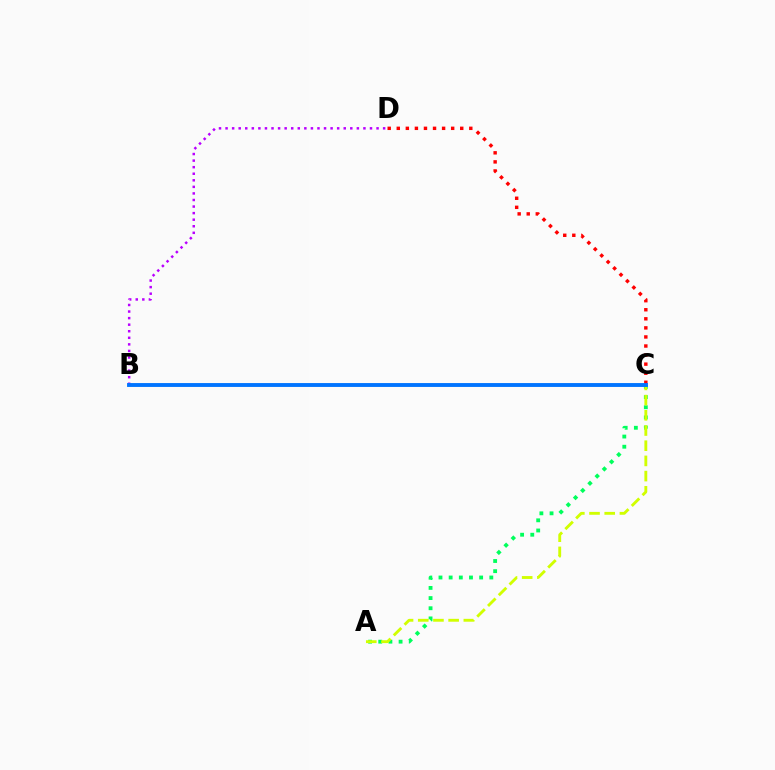{('A', 'C'): [{'color': '#00ff5c', 'line_style': 'dotted', 'thickness': 2.76}, {'color': '#d1ff00', 'line_style': 'dashed', 'thickness': 2.06}], ('B', 'D'): [{'color': '#b900ff', 'line_style': 'dotted', 'thickness': 1.78}], ('C', 'D'): [{'color': '#ff0000', 'line_style': 'dotted', 'thickness': 2.46}], ('B', 'C'): [{'color': '#0074ff', 'line_style': 'solid', 'thickness': 2.79}]}